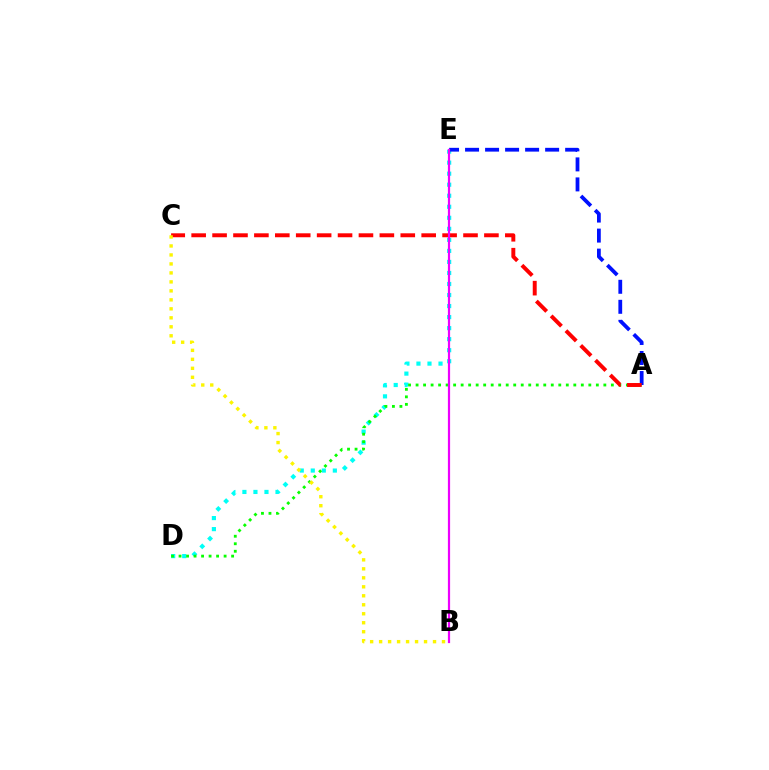{('D', 'E'): [{'color': '#00fff6', 'line_style': 'dotted', 'thickness': 3.0}], ('A', 'D'): [{'color': '#08ff00', 'line_style': 'dotted', 'thickness': 2.04}], ('A', 'E'): [{'color': '#0010ff', 'line_style': 'dashed', 'thickness': 2.72}], ('A', 'C'): [{'color': '#ff0000', 'line_style': 'dashed', 'thickness': 2.84}], ('B', 'C'): [{'color': '#fcf500', 'line_style': 'dotted', 'thickness': 2.44}], ('B', 'E'): [{'color': '#ee00ff', 'line_style': 'solid', 'thickness': 1.59}]}